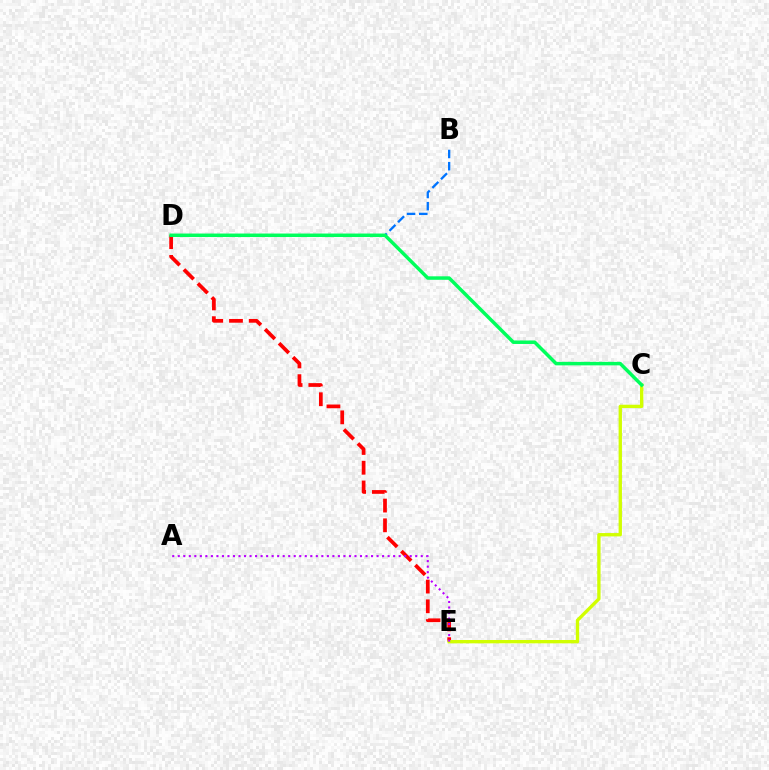{('B', 'D'): [{'color': '#0074ff', 'line_style': 'dashed', 'thickness': 1.66}], ('D', 'E'): [{'color': '#ff0000', 'line_style': 'dashed', 'thickness': 2.68}], ('C', 'E'): [{'color': '#d1ff00', 'line_style': 'solid', 'thickness': 2.4}], ('A', 'E'): [{'color': '#b900ff', 'line_style': 'dotted', 'thickness': 1.5}], ('C', 'D'): [{'color': '#00ff5c', 'line_style': 'solid', 'thickness': 2.51}]}